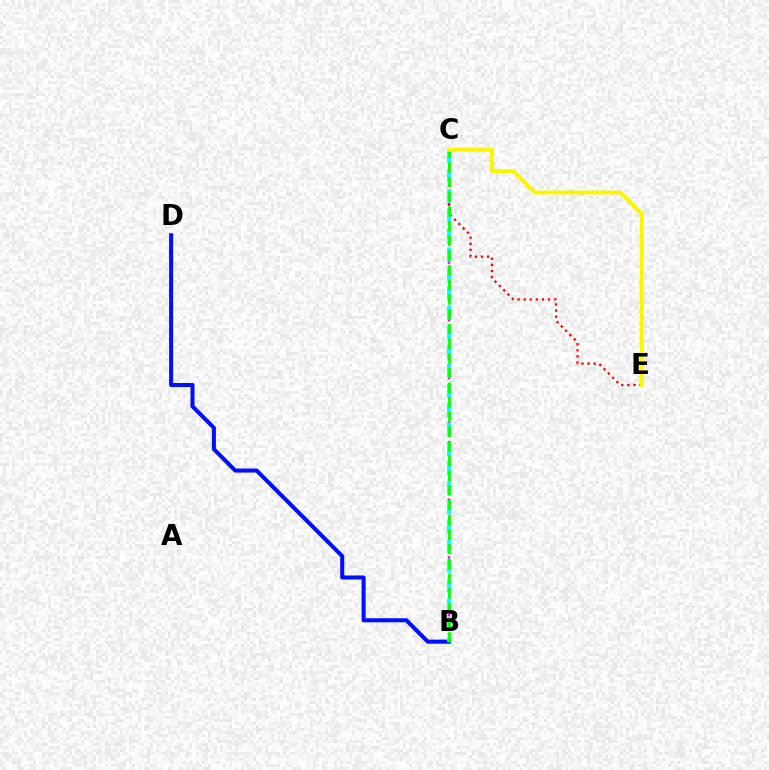{('B', 'D'): [{'color': '#0010ff', 'line_style': 'solid', 'thickness': 2.92}], ('B', 'C'): [{'color': '#ee00ff', 'line_style': 'dotted', 'thickness': 1.74}, {'color': '#00fff6', 'line_style': 'dashed', 'thickness': 2.65}, {'color': '#08ff00', 'line_style': 'dashed', 'thickness': 2.0}], ('C', 'E'): [{'color': '#ff0000', 'line_style': 'dotted', 'thickness': 1.65}, {'color': '#fcf500', 'line_style': 'solid', 'thickness': 2.79}]}